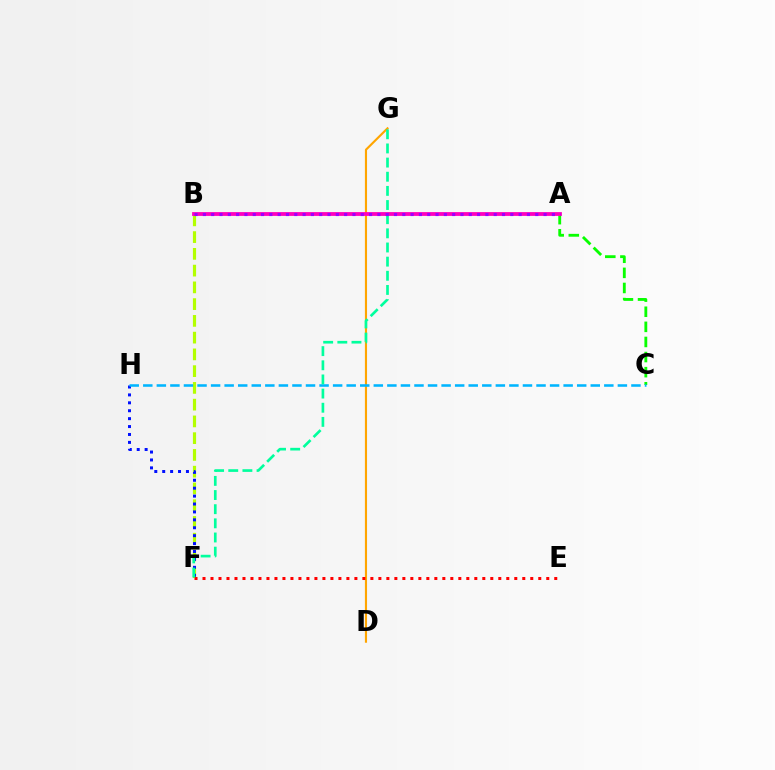{('B', 'F'): [{'color': '#b3ff00', 'line_style': 'dashed', 'thickness': 2.28}], ('A', 'C'): [{'color': '#08ff00', 'line_style': 'dashed', 'thickness': 2.05}], ('F', 'H'): [{'color': '#0010ff', 'line_style': 'dotted', 'thickness': 2.15}], ('D', 'G'): [{'color': '#ffa500', 'line_style': 'solid', 'thickness': 1.53}], ('C', 'H'): [{'color': '#00b5ff', 'line_style': 'dashed', 'thickness': 1.84}], ('E', 'F'): [{'color': '#ff0000', 'line_style': 'dotted', 'thickness': 2.17}], ('F', 'G'): [{'color': '#00ff9d', 'line_style': 'dashed', 'thickness': 1.92}], ('A', 'B'): [{'color': '#ff00bd', 'line_style': 'solid', 'thickness': 2.73}, {'color': '#9b00ff', 'line_style': 'dotted', 'thickness': 2.26}]}